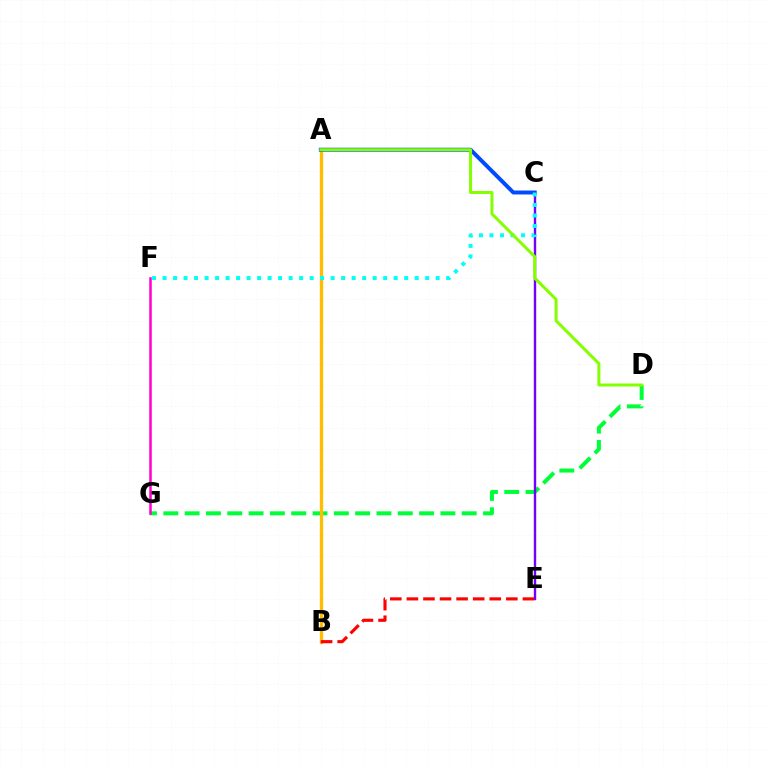{('D', 'G'): [{'color': '#00ff39', 'line_style': 'dashed', 'thickness': 2.9}], ('A', 'B'): [{'color': '#ffbd00', 'line_style': 'solid', 'thickness': 2.38}], ('A', 'C'): [{'color': '#004bff', 'line_style': 'solid', 'thickness': 2.84}], ('C', 'E'): [{'color': '#7200ff', 'line_style': 'solid', 'thickness': 1.73}], ('F', 'G'): [{'color': '#ff00cf', 'line_style': 'solid', 'thickness': 1.81}], ('C', 'F'): [{'color': '#00fff6', 'line_style': 'dotted', 'thickness': 2.85}], ('B', 'E'): [{'color': '#ff0000', 'line_style': 'dashed', 'thickness': 2.25}], ('A', 'D'): [{'color': '#84ff00', 'line_style': 'solid', 'thickness': 2.16}]}